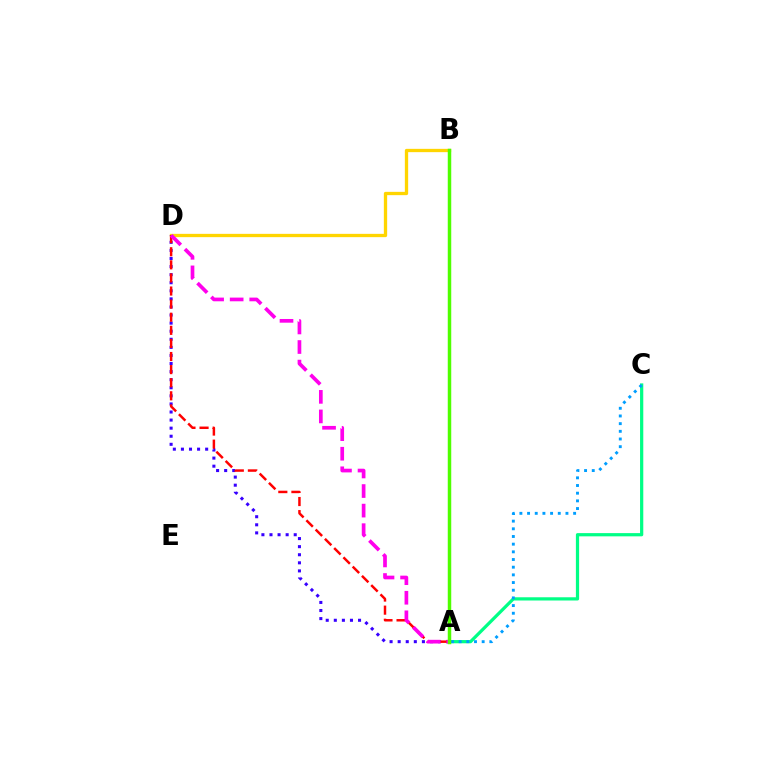{('B', 'D'): [{'color': '#ffd500', 'line_style': 'solid', 'thickness': 2.38}], ('A', 'C'): [{'color': '#00ff86', 'line_style': 'solid', 'thickness': 2.32}, {'color': '#009eff', 'line_style': 'dotted', 'thickness': 2.09}], ('A', 'D'): [{'color': '#3700ff', 'line_style': 'dotted', 'thickness': 2.2}, {'color': '#ff0000', 'line_style': 'dashed', 'thickness': 1.78}, {'color': '#ff00ed', 'line_style': 'dashed', 'thickness': 2.66}], ('A', 'B'): [{'color': '#4fff00', 'line_style': 'solid', 'thickness': 2.5}]}